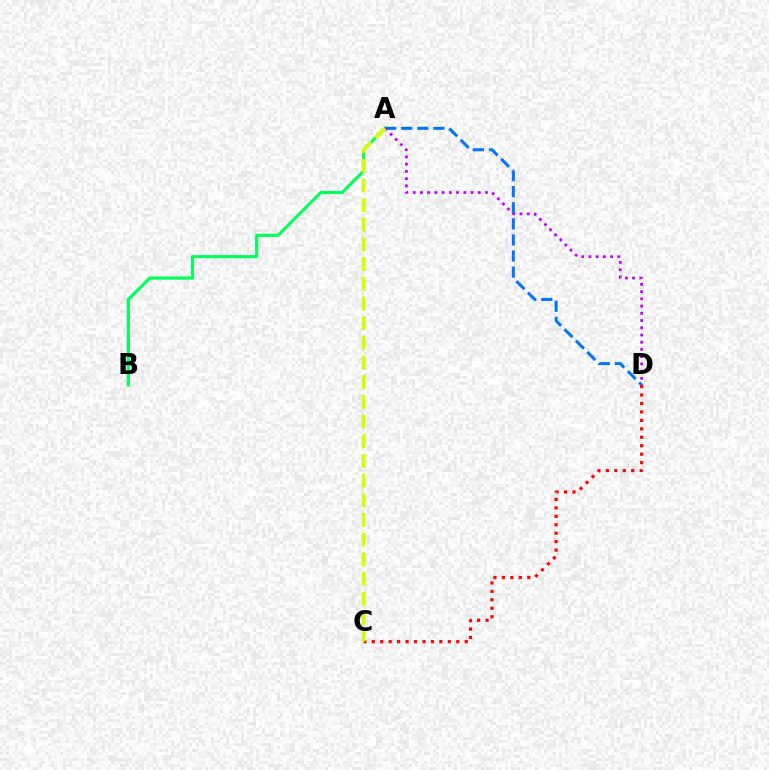{('A', 'B'): [{'color': '#00ff5c', 'line_style': 'solid', 'thickness': 2.26}], ('A', 'D'): [{'color': '#0074ff', 'line_style': 'dashed', 'thickness': 2.19}, {'color': '#b900ff', 'line_style': 'dotted', 'thickness': 1.96}], ('C', 'D'): [{'color': '#ff0000', 'line_style': 'dotted', 'thickness': 2.3}], ('A', 'C'): [{'color': '#d1ff00', 'line_style': 'dashed', 'thickness': 2.67}]}